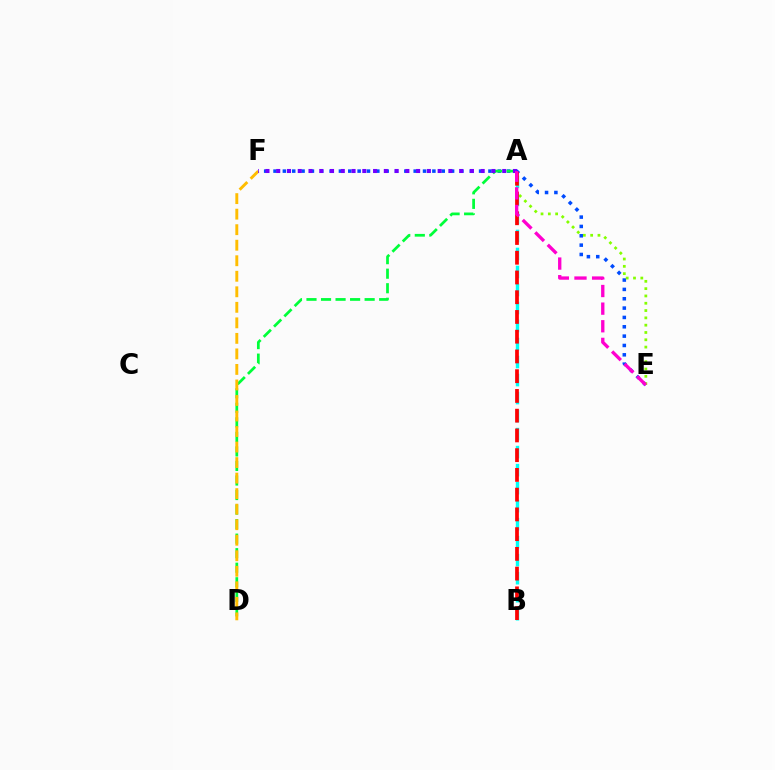{('E', 'F'): [{'color': '#004bff', 'line_style': 'dotted', 'thickness': 2.54}], ('A', 'D'): [{'color': '#00ff39', 'line_style': 'dashed', 'thickness': 1.97}], ('D', 'F'): [{'color': '#ffbd00', 'line_style': 'dashed', 'thickness': 2.11}], ('A', 'B'): [{'color': '#00fff6', 'line_style': 'dashed', 'thickness': 2.45}, {'color': '#ff0000', 'line_style': 'dashed', 'thickness': 2.68}], ('A', 'F'): [{'color': '#7200ff', 'line_style': 'dotted', 'thickness': 2.92}], ('A', 'E'): [{'color': '#84ff00', 'line_style': 'dotted', 'thickness': 1.99}, {'color': '#ff00cf', 'line_style': 'dashed', 'thickness': 2.39}]}